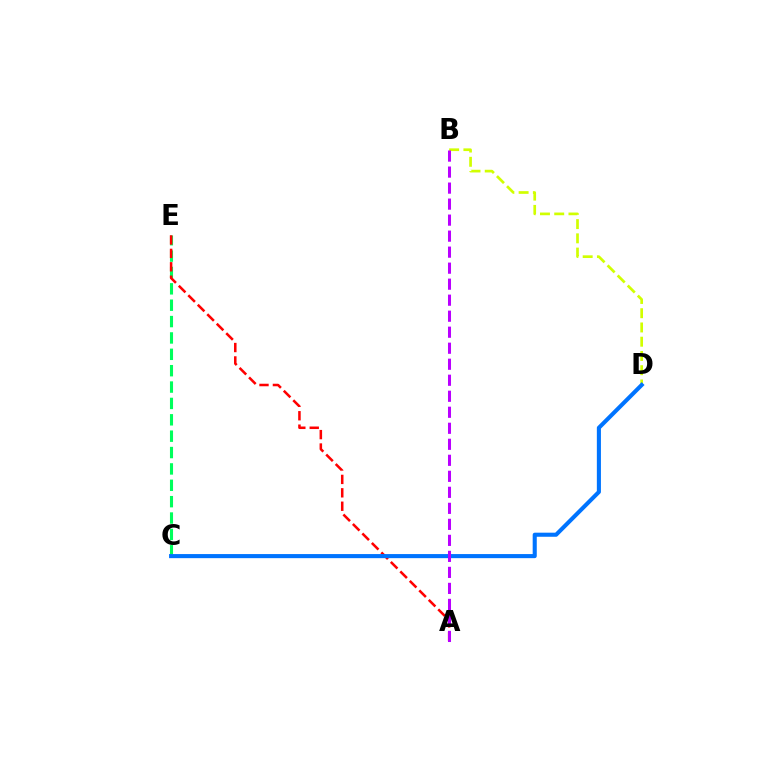{('C', 'E'): [{'color': '#00ff5c', 'line_style': 'dashed', 'thickness': 2.22}], ('A', 'E'): [{'color': '#ff0000', 'line_style': 'dashed', 'thickness': 1.82}], ('B', 'D'): [{'color': '#d1ff00', 'line_style': 'dashed', 'thickness': 1.94}], ('C', 'D'): [{'color': '#0074ff', 'line_style': 'solid', 'thickness': 2.94}], ('A', 'B'): [{'color': '#b900ff', 'line_style': 'dashed', 'thickness': 2.18}]}